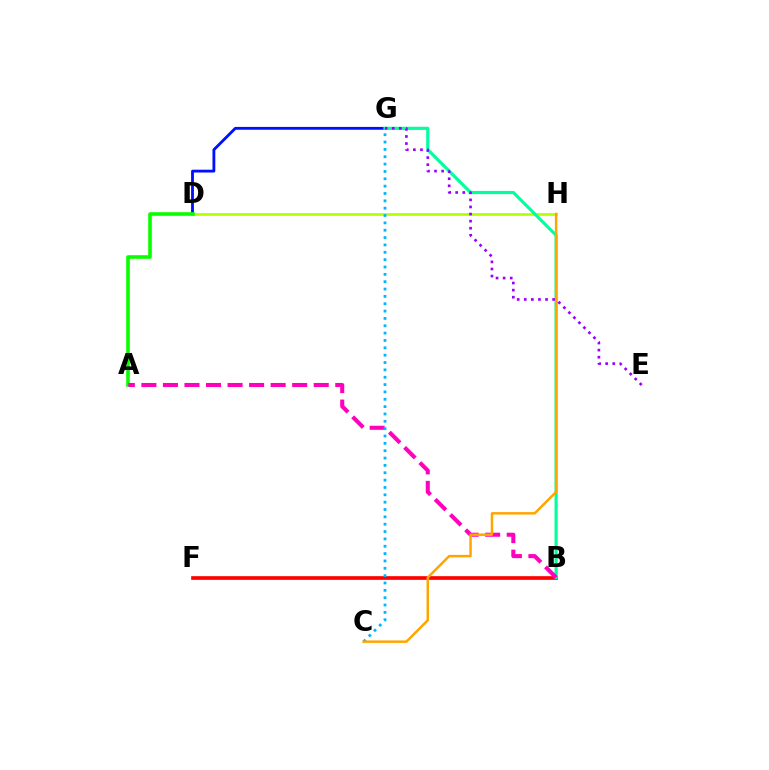{('B', 'F'): [{'color': '#ff0000', 'line_style': 'solid', 'thickness': 2.64}], ('D', 'G'): [{'color': '#0010ff', 'line_style': 'solid', 'thickness': 2.04}], ('D', 'H'): [{'color': '#b3ff00', 'line_style': 'solid', 'thickness': 1.95}], ('B', 'G'): [{'color': '#00ff9d', 'line_style': 'solid', 'thickness': 2.27}], ('A', 'D'): [{'color': '#08ff00', 'line_style': 'solid', 'thickness': 2.59}], ('A', 'B'): [{'color': '#ff00bd', 'line_style': 'dashed', 'thickness': 2.93}], ('C', 'G'): [{'color': '#00b5ff', 'line_style': 'dotted', 'thickness': 2.0}], ('C', 'H'): [{'color': '#ffa500', 'line_style': 'solid', 'thickness': 1.78}], ('E', 'G'): [{'color': '#9b00ff', 'line_style': 'dotted', 'thickness': 1.93}]}